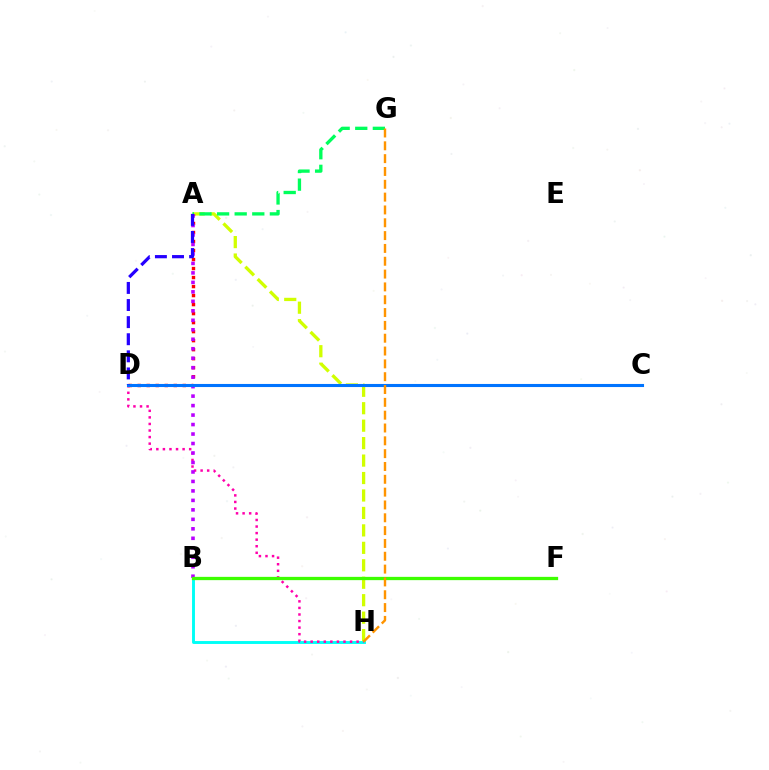{('B', 'H'): [{'color': '#00fff6', 'line_style': 'solid', 'thickness': 2.09}], ('A', 'H'): [{'color': '#d1ff00', 'line_style': 'dashed', 'thickness': 2.37}], ('D', 'H'): [{'color': '#ff00ac', 'line_style': 'dotted', 'thickness': 1.78}], ('A', 'D'): [{'color': '#ff0000', 'line_style': 'dotted', 'thickness': 2.45}, {'color': '#2500ff', 'line_style': 'dashed', 'thickness': 2.32}], ('A', 'B'): [{'color': '#b900ff', 'line_style': 'dotted', 'thickness': 2.58}], ('C', 'D'): [{'color': '#0074ff', 'line_style': 'solid', 'thickness': 2.22}], ('A', 'G'): [{'color': '#00ff5c', 'line_style': 'dashed', 'thickness': 2.39}], ('B', 'F'): [{'color': '#3dff00', 'line_style': 'solid', 'thickness': 2.37}], ('G', 'H'): [{'color': '#ff9400', 'line_style': 'dashed', 'thickness': 1.74}]}